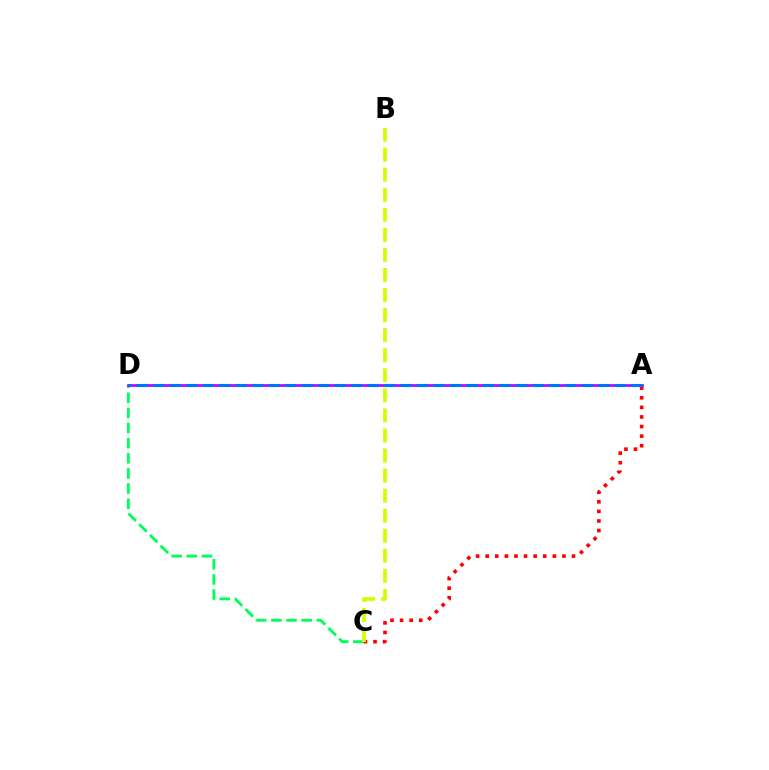{('C', 'D'): [{'color': '#00ff5c', 'line_style': 'dashed', 'thickness': 2.06}], ('A', 'C'): [{'color': '#ff0000', 'line_style': 'dotted', 'thickness': 2.61}], ('B', 'C'): [{'color': '#d1ff00', 'line_style': 'dashed', 'thickness': 2.72}], ('A', 'D'): [{'color': '#b900ff', 'line_style': 'solid', 'thickness': 1.93}, {'color': '#0074ff', 'line_style': 'dashed', 'thickness': 2.24}]}